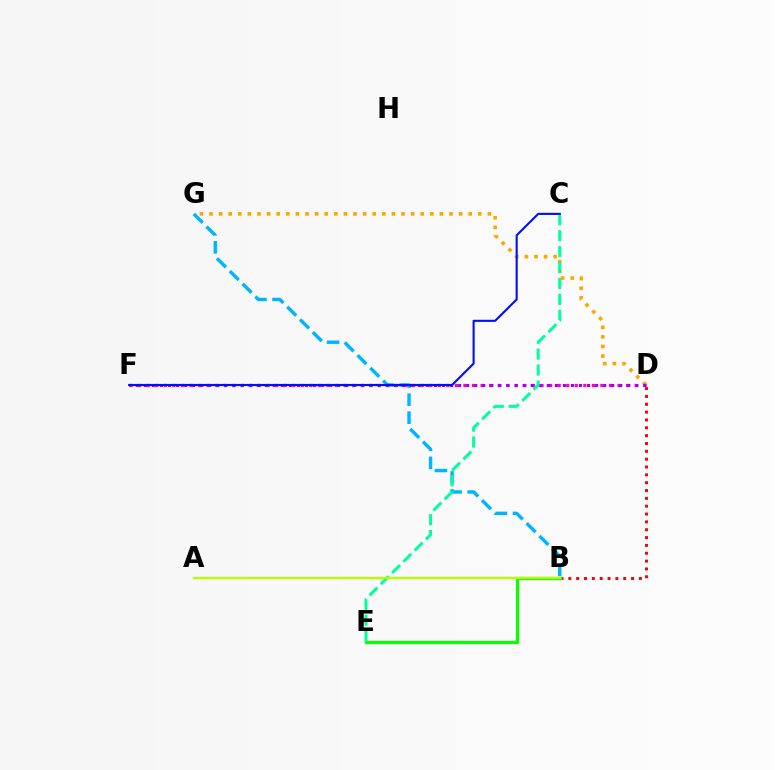{('B', 'G'): [{'color': '#00b5ff', 'line_style': 'dashed', 'thickness': 2.45}], ('D', 'G'): [{'color': '#ffa500', 'line_style': 'dotted', 'thickness': 2.61}], ('D', 'F'): [{'color': '#ff00bd', 'line_style': 'dotted', 'thickness': 2.33}, {'color': '#9b00ff', 'line_style': 'dotted', 'thickness': 2.19}], ('B', 'D'): [{'color': '#ff0000', 'line_style': 'dotted', 'thickness': 2.13}], ('B', 'E'): [{'color': '#08ff00', 'line_style': 'solid', 'thickness': 2.31}], ('C', 'E'): [{'color': '#00ff9d', 'line_style': 'dashed', 'thickness': 2.16}], ('C', 'F'): [{'color': '#0010ff', 'line_style': 'solid', 'thickness': 1.52}], ('A', 'B'): [{'color': '#b3ff00', 'line_style': 'solid', 'thickness': 1.66}]}